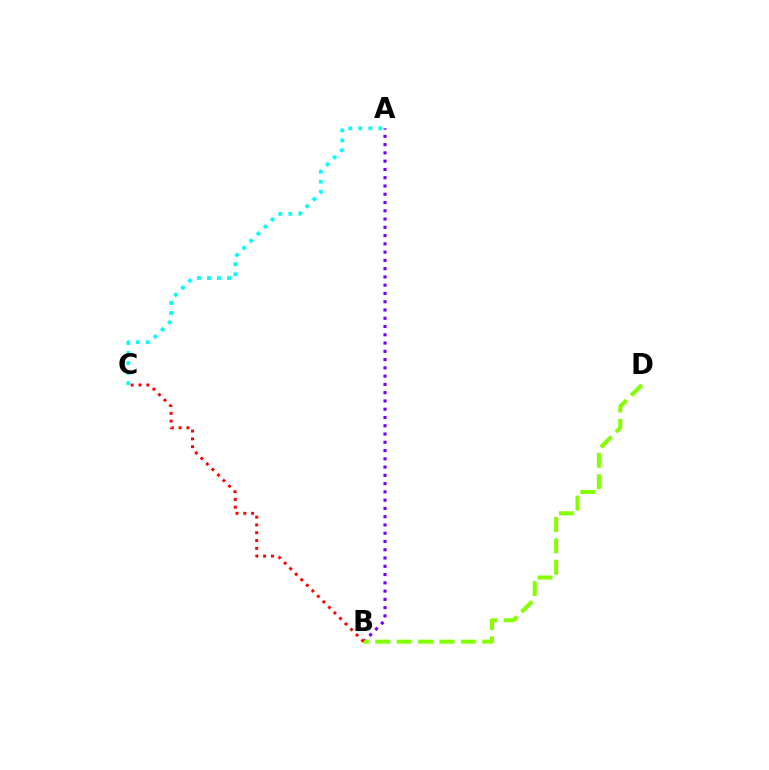{('A', 'B'): [{'color': '#7200ff', 'line_style': 'dotted', 'thickness': 2.25}], ('B', 'D'): [{'color': '#84ff00', 'line_style': 'dashed', 'thickness': 2.91}], ('B', 'C'): [{'color': '#ff0000', 'line_style': 'dotted', 'thickness': 2.13}], ('A', 'C'): [{'color': '#00fff6', 'line_style': 'dotted', 'thickness': 2.73}]}